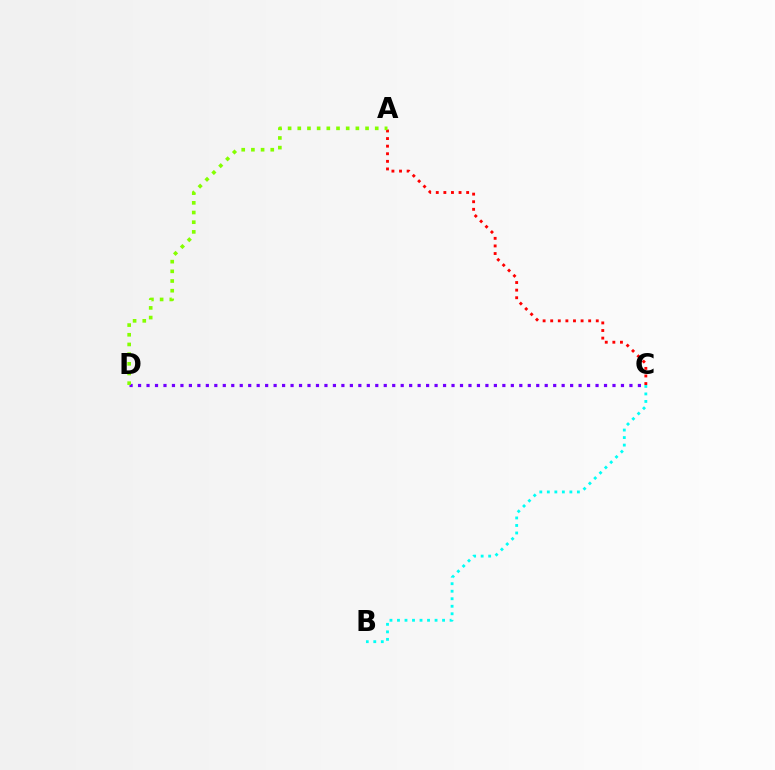{('C', 'D'): [{'color': '#7200ff', 'line_style': 'dotted', 'thickness': 2.3}], ('B', 'C'): [{'color': '#00fff6', 'line_style': 'dotted', 'thickness': 2.04}], ('A', 'C'): [{'color': '#ff0000', 'line_style': 'dotted', 'thickness': 2.06}], ('A', 'D'): [{'color': '#84ff00', 'line_style': 'dotted', 'thickness': 2.63}]}